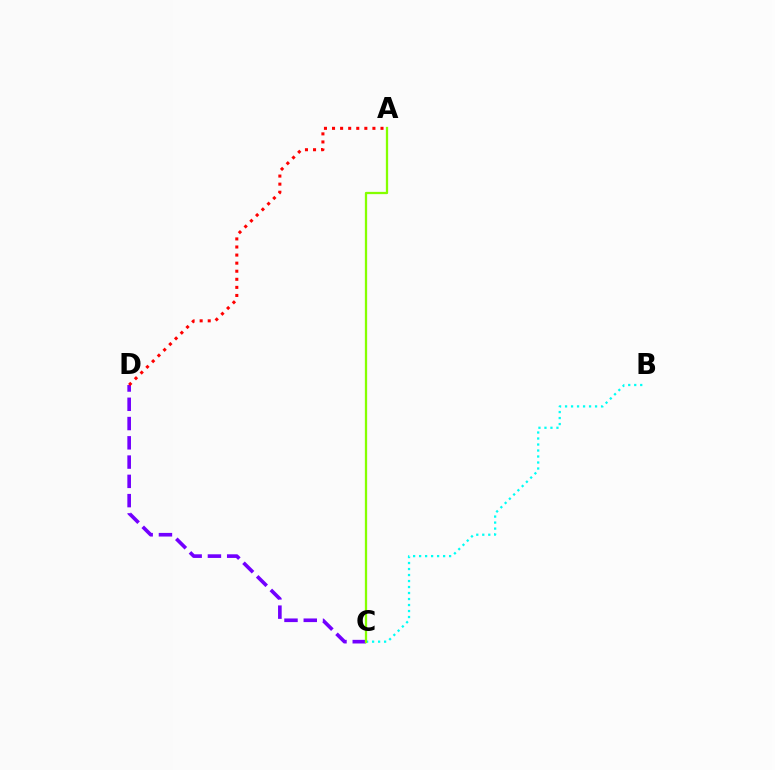{('C', 'D'): [{'color': '#7200ff', 'line_style': 'dashed', 'thickness': 2.62}], ('B', 'C'): [{'color': '#00fff6', 'line_style': 'dotted', 'thickness': 1.63}], ('A', 'D'): [{'color': '#ff0000', 'line_style': 'dotted', 'thickness': 2.19}], ('A', 'C'): [{'color': '#84ff00', 'line_style': 'solid', 'thickness': 1.65}]}